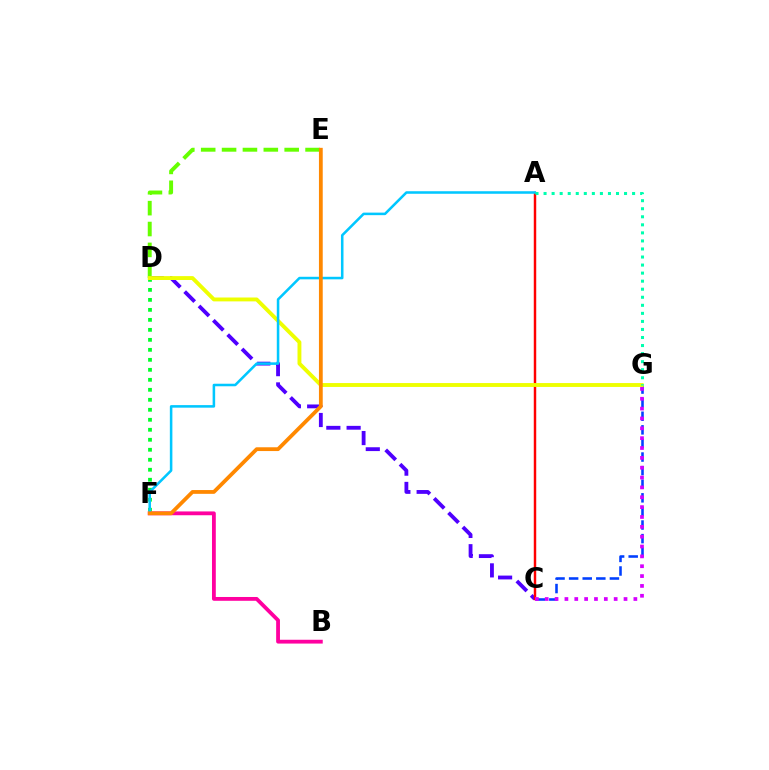{('D', 'F'): [{'color': '#00ff27', 'line_style': 'dotted', 'thickness': 2.72}], ('C', 'G'): [{'color': '#003fff', 'line_style': 'dashed', 'thickness': 1.85}, {'color': '#d600ff', 'line_style': 'dotted', 'thickness': 2.68}], ('C', 'D'): [{'color': '#4f00ff', 'line_style': 'dashed', 'thickness': 2.75}], ('A', 'C'): [{'color': '#ff0000', 'line_style': 'solid', 'thickness': 1.77}], ('D', 'E'): [{'color': '#66ff00', 'line_style': 'dashed', 'thickness': 2.84}], ('D', 'G'): [{'color': '#eeff00', 'line_style': 'solid', 'thickness': 2.79}], ('B', 'F'): [{'color': '#ff00a0', 'line_style': 'solid', 'thickness': 2.74}], ('A', 'F'): [{'color': '#00c7ff', 'line_style': 'solid', 'thickness': 1.83}], ('A', 'G'): [{'color': '#00ffaf', 'line_style': 'dotted', 'thickness': 2.19}], ('E', 'F'): [{'color': '#ff8800', 'line_style': 'solid', 'thickness': 2.72}]}